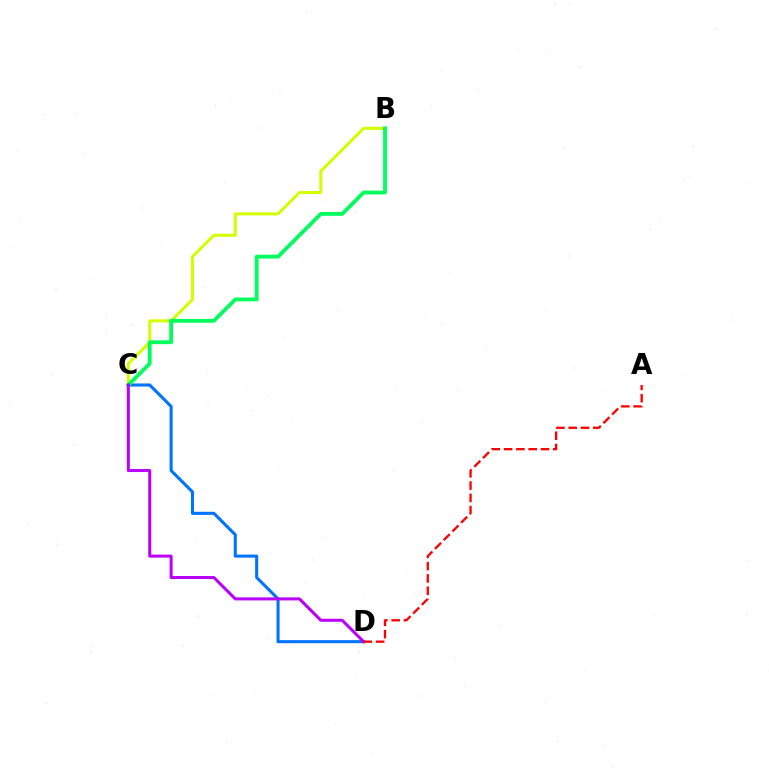{('C', 'D'): [{'color': '#0074ff', 'line_style': 'solid', 'thickness': 2.21}, {'color': '#b900ff', 'line_style': 'solid', 'thickness': 2.18}], ('B', 'C'): [{'color': '#d1ff00', 'line_style': 'solid', 'thickness': 2.17}, {'color': '#00ff5c', 'line_style': 'solid', 'thickness': 2.75}], ('A', 'D'): [{'color': '#ff0000', 'line_style': 'dashed', 'thickness': 1.67}]}